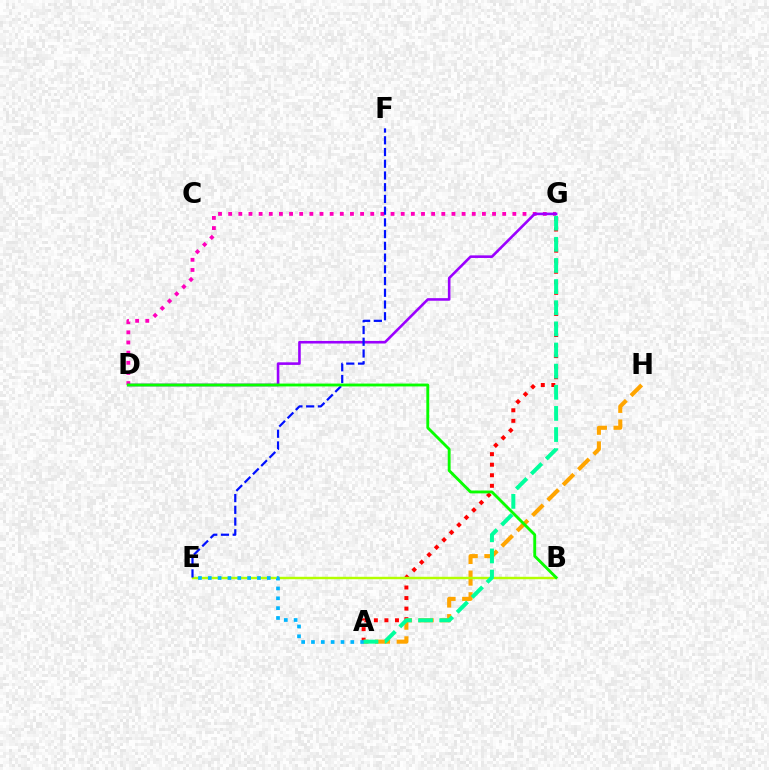{('D', 'G'): [{'color': '#ff00bd', 'line_style': 'dotted', 'thickness': 2.76}, {'color': '#9b00ff', 'line_style': 'solid', 'thickness': 1.87}], ('A', 'G'): [{'color': '#ff0000', 'line_style': 'dotted', 'thickness': 2.87}, {'color': '#00ff9d', 'line_style': 'dashed', 'thickness': 2.87}], ('A', 'H'): [{'color': '#ffa500', 'line_style': 'dashed', 'thickness': 2.94}], ('B', 'E'): [{'color': '#b3ff00', 'line_style': 'solid', 'thickness': 1.74}], ('E', 'F'): [{'color': '#0010ff', 'line_style': 'dashed', 'thickness': 1.59}], ('A', 'E'): [{'color': '#00b5ff', 'line_style': 'dotted', 'thickness': 2.67}], ('B', 'D'): [{'color': '#08ff00', 'line_style': 'solid', 'thickness': 2.06}]}